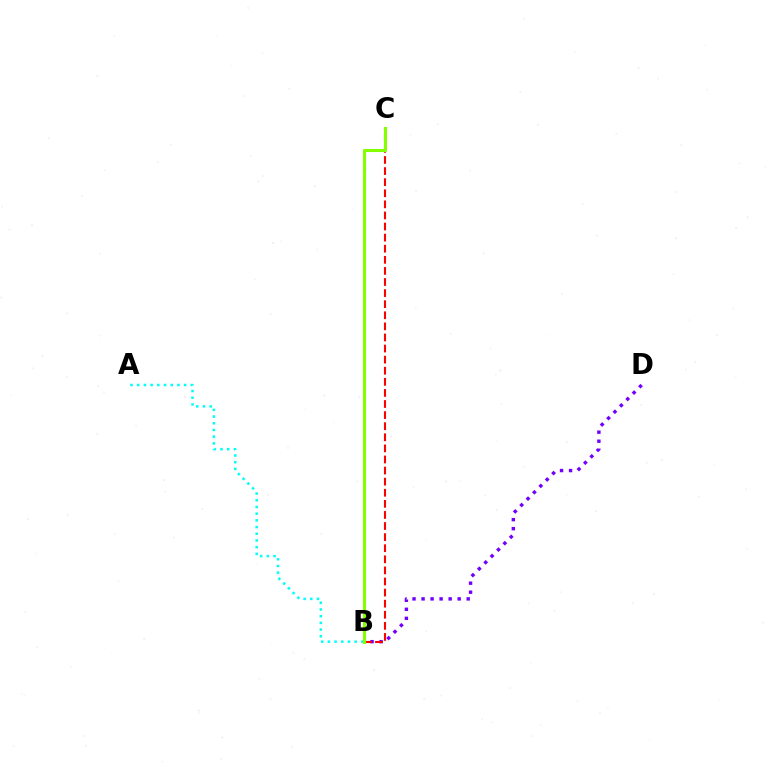{('B', 'D'): [{'color': '#7200ff', 'line_style': 'dotted', 'thickness': 2.45}], ('A', 'B'): [{'color': '#00fff6', 'line_style': 'dotted', 'thickness': 1.82}], ('B', 'C'): [{'color': '#ff0000', 'line_style': 'dashed', 'thickness': 1.51}, {'color': '#84ff00', 'line_style': 'solid', 'thickness': 2.21}]}